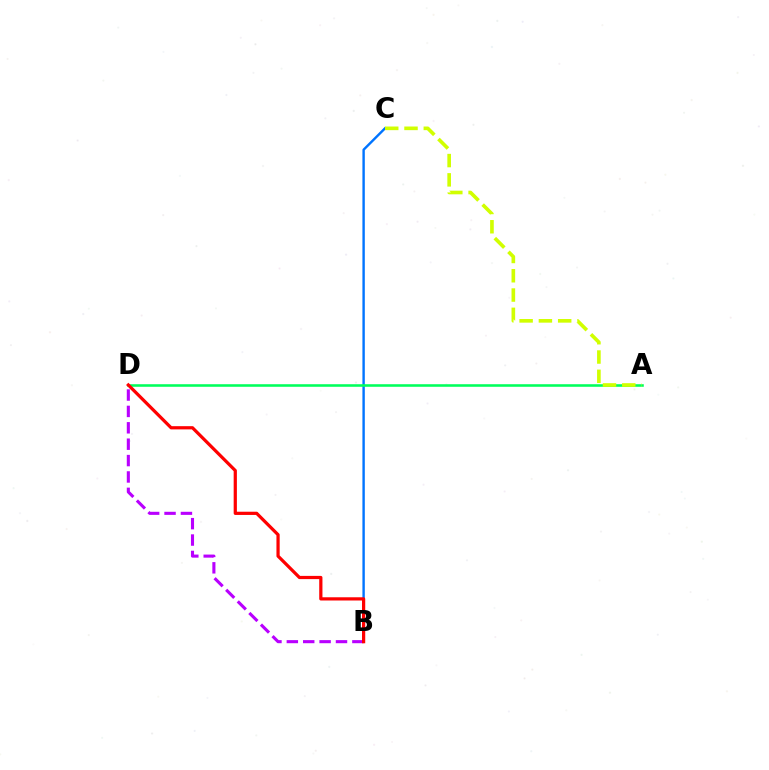{('B', 'C'): [{'color': '#0074ff', 'line_style': 'solid', 'thickness': 1.73}], ('A', 'D'): [{'color': '#00ff5c', 'line_style': 'solid', 'thickness': 1.85}], ('B', 'D'): [{'color': '#b900ff', 'line_style': 'dashed', 'thickness': 2.23}, {'color': '#ff0000', 'line_style': 'solid', 'thickness': 2.32}], ('A', 'C'): [{'color': '#d1ff00', 'line_style': 'dashed', 'thickness': 2.62}]}